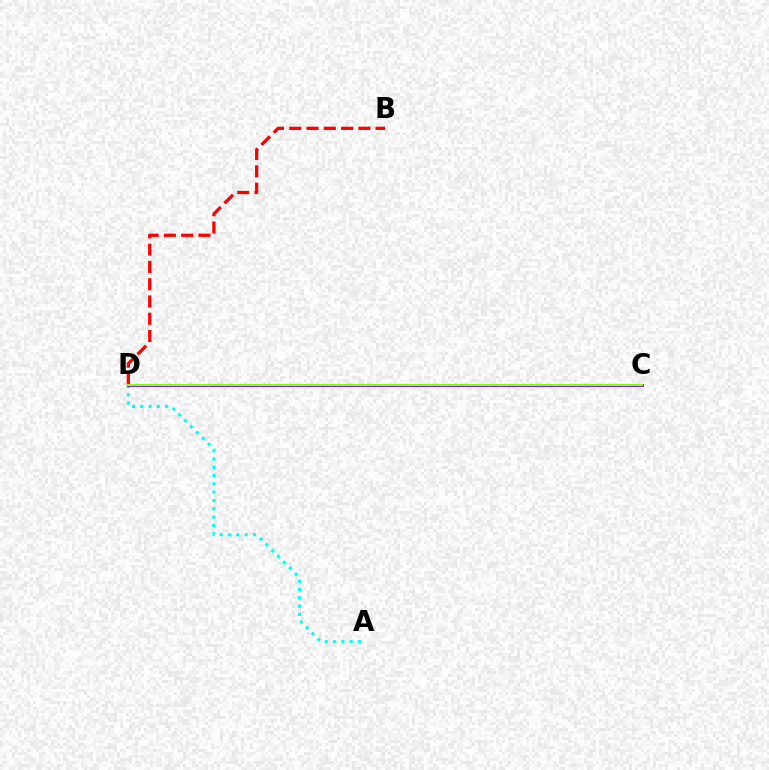{('B', 'D'): [{'color': '#ff0000', 'line_style': 'dashed', 'thickness': 2.35}], ('A', 'D'): [{'color': '#00fff6', 'line_style': 'dotted', 'thickness': 2.26}], ('C', 'D'): [{'color': '#7200ff', 'line_style': 'solid', 'thickness': 2.03}, {'color': '#84ff00', 'line_style': 'solid', 'thickness': 1.56}]}